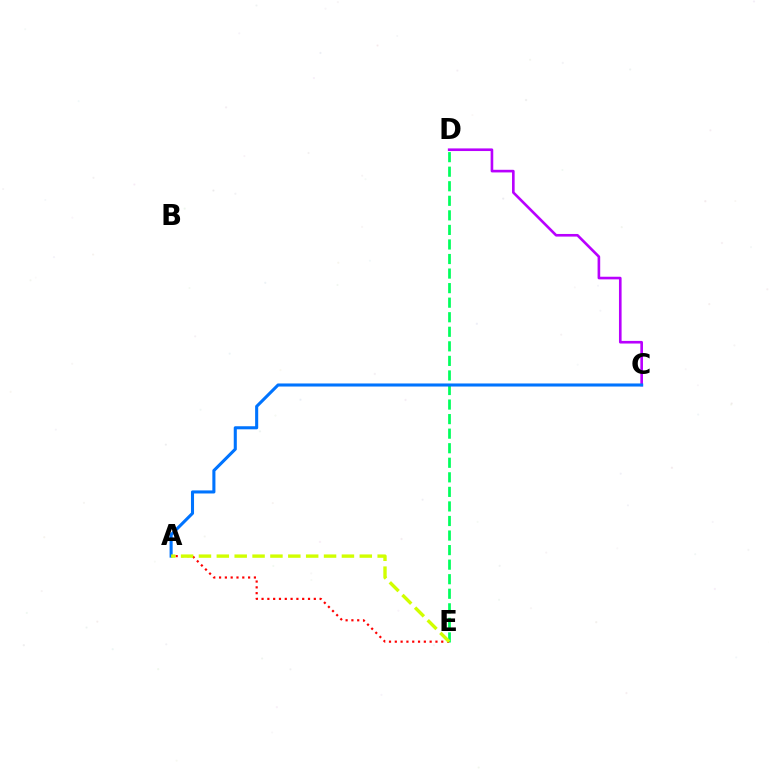{('D', 'E'): [{'color': '#00ff5c', 'line_style': 'dashed', 'thickness': 1.98}], ('A', 'E'): [{'color': '#ff0000', 'line_style': 'dotted', 'thickness': 1.58}, {'color': '#d1ff00', 'line_style': 'dashed', 'thickness': 2.43}], ('C', 'D'): [{'color': '#b900ff', 'line_style': 'solid', 'thickness': 1.89}], ('A', 'C'): [{'color': '#0074ff', 'line_style': 'solid', 'thickness': 2.21}]}